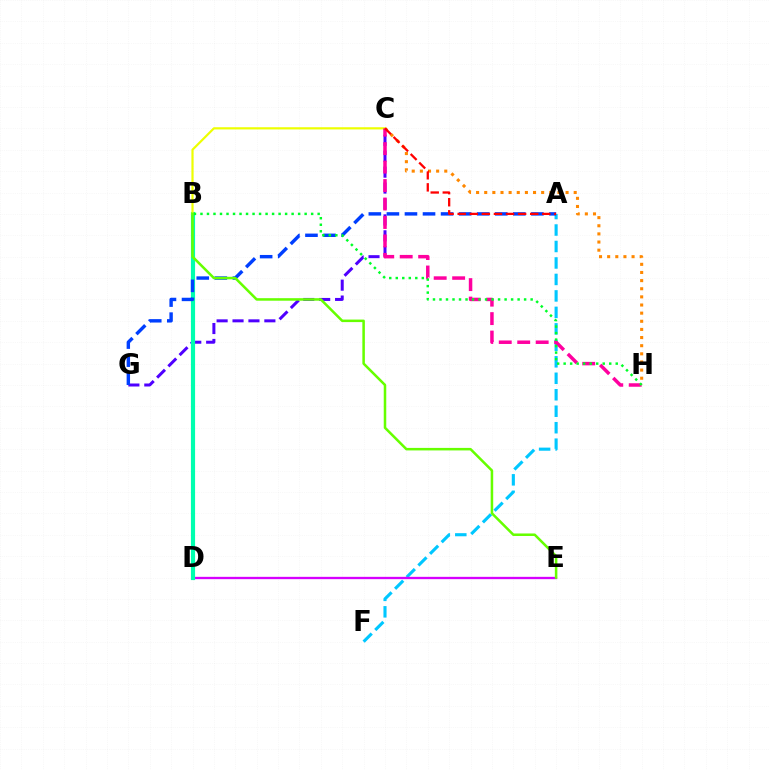{('C', 'G'): [{'color': '#4f00ff', 'line_style': 'dashed', 'thickness': 2.16}], ('A', 'F'): [{'color': '#00c7ff', 'line_style': 'dashed', 'thickness': 2.24}], ('D', 'E'): [{'color': '#d600ff', 'line_style': 'solid', 'thickness': 1.67}], ('B', 'D'): [{'color': '#00ffaf', 'line_style': 'solid', 'thickness': 2.99}], ('B', 'C'): [{'color': '#eeff00', 'line_style': 'solid', 'thickness': 1.58}], ('C', 'H'): [{'color': '#ff8800', 'line_style': 'dotted', 'thickness': 2.21}, {'color': '#ff00a0', 'line_style': 'dashed', 'thickness': 2.51}], ('A', 'G'): [{'color': '#003fff', 'line_style': 'dashed', 'thickness': 2.45}], ('B', 'E'): [{'color': '#66ff00', 'line_style': 'solid', 'thickness': 1.82}], ('A', 'C'): [{'color': '#ff0000', 'line_style': 'dashed', 'thickness': 1.64}], ('B', 'H'): [{'color': '#00ff27', 'line_style': 'dotted', 'thickness': 1.77}]}